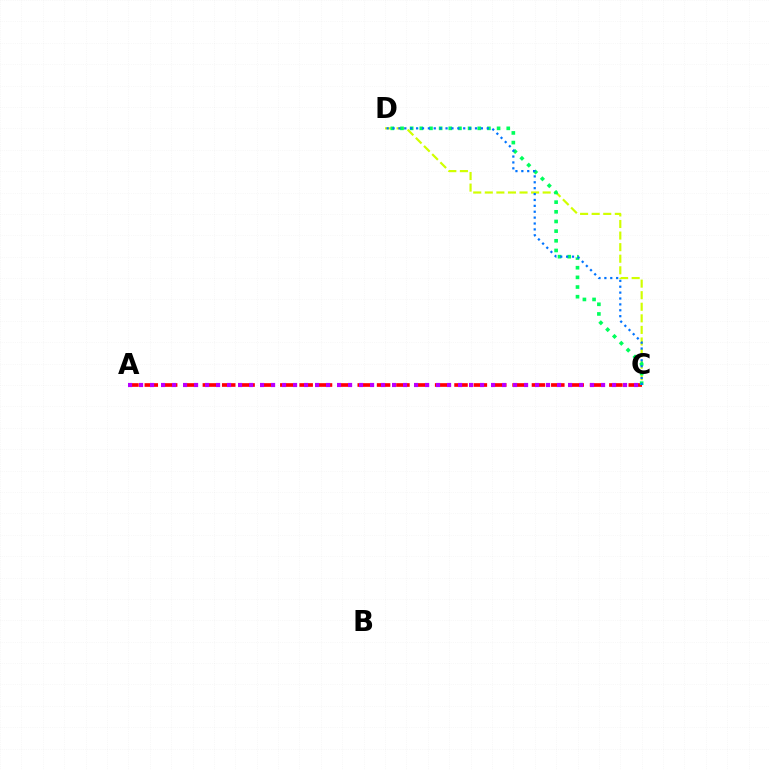{('C', 'D'): [{'color': '#d1ff00', 'line_style': 'dashed', 'thickness': 1.57}, {'color': '#00ff5c', 'line_style': 'dotted', 'thickness': 2.62}, {'color': '#0074ff', 'line_style': 'dotted', 'thickness': 1.6}], ('A', 'C'): [{'color': '#ff0000', 'line_style': 'dashed', 'thickness': 2.63}, {'color': '#b900ff', 'line_style': 'dotted', 'thickness': 2.99}]}